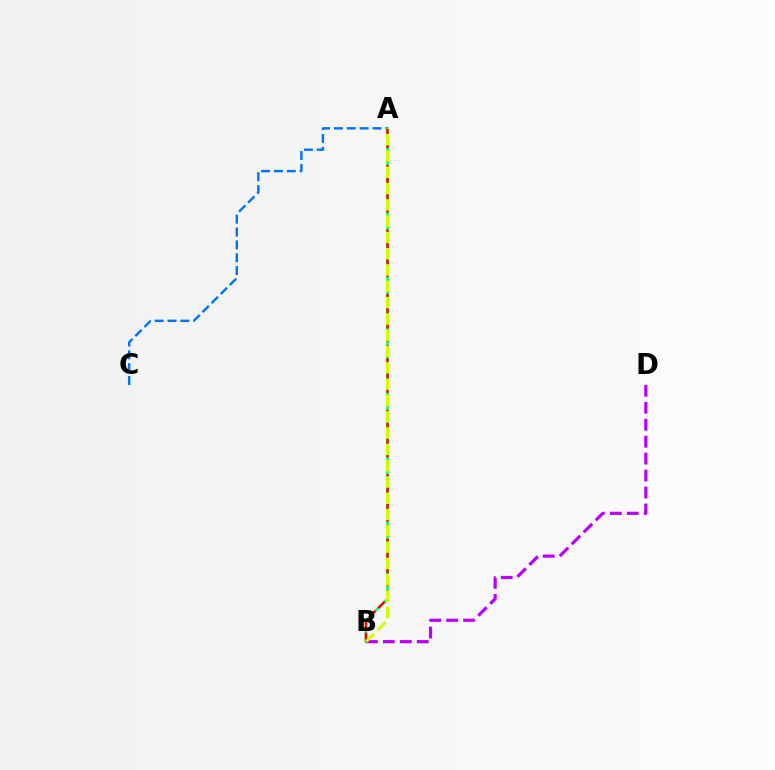{('A', 'B'): [{'color': '#00ff5c', 'line_style': 'solid', 'thickness': 1.81}, {'color': '#ff0000', 'line_style': 'dashed', 'thickness': 1.75}, {'color': '#d1ff00', 'line_style': 'dashed', 'thickness': 2.21}], ('B', 'D'): [{'color': '#b900ff', 'line_style': 'dashed', 'thickness': 2.3}], ('A', 'C'): [{'color': '#0074ff', 'line_style': 'dashed', 'thickness': 1.75}]}